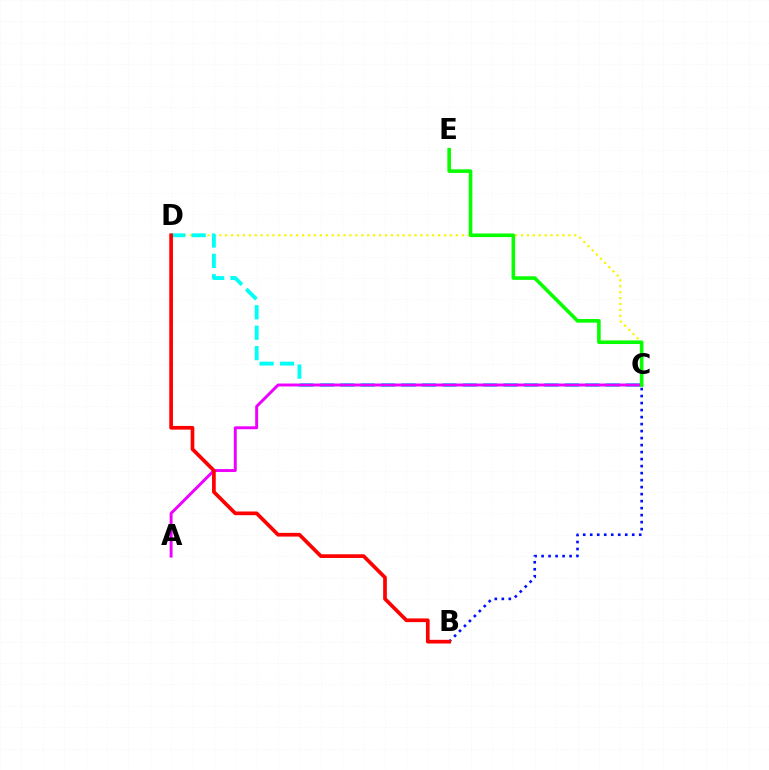{('B', 'C'): [{'color': '#0010ff', 'line_style': 'dotted', 'thickness': 1.9}], ('C', 'D'): [{'color': '#fcf500', 'line_style': 'dotted', 'thickness': 1.61}, {'color': '#00fff6', 'line_style': 'dashed', 'thickness': 2.77}], ('A', 'C'): [{'color': '#ee00ff', 'line_style': 'solid', 'thickness': 2.11}], ('B', 'D'): [{'color': '#ff0000', 'line_style': 'solid', 'thickness': 2.66}], ('C', 'E'): [{'color': '#08ff00', 'line_style': 'solid', 'thickness': 2.6}]}